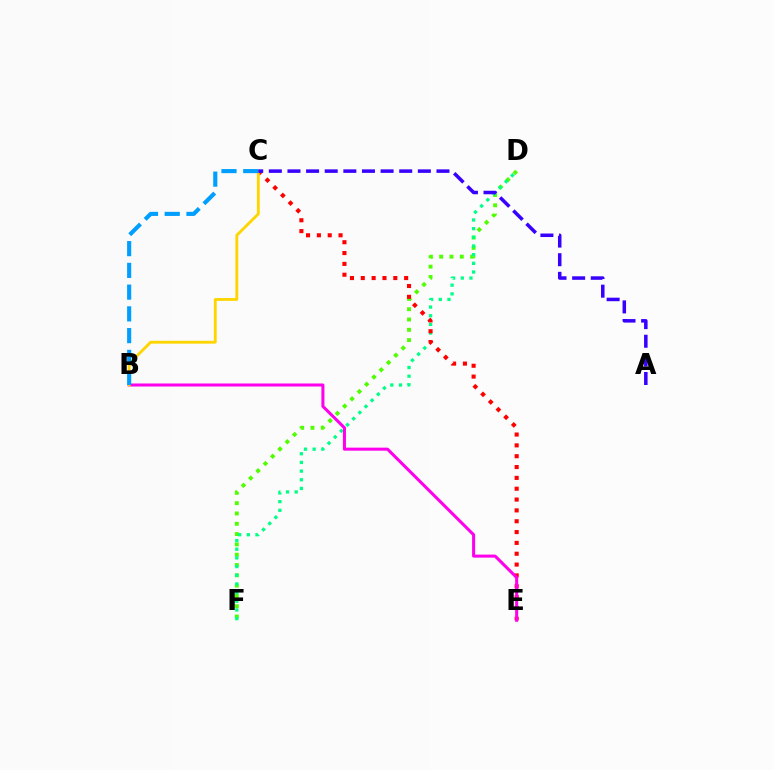{('D', 'F'): [{'color': '#4fff00', 'line_style': 'dotted', 'thickness': 2.8}, {'color': '#00ff86', 'line_style': 'dotted', 'thickness': 2.36}], ('C', 'E'): [{'color': '#ff0000', 'line_style': 'dotted', 'thickness': 2.94}], ('B', 'E'): [{'color': '#ff00ed', 'line_style': 'solid', 'thickness': 2.19}], ('B', 'C'): [{'color': '#ffd500', 'line_style': 'solid', 'thickness': 2.05}, {'color': '#009eff', 'line_style': 'dashed', 'thickness': 2.95}], ('A', 'C'): [{'color': '#3700ff', 'line_style': 'dashed', 'thickness': 2.53}]}